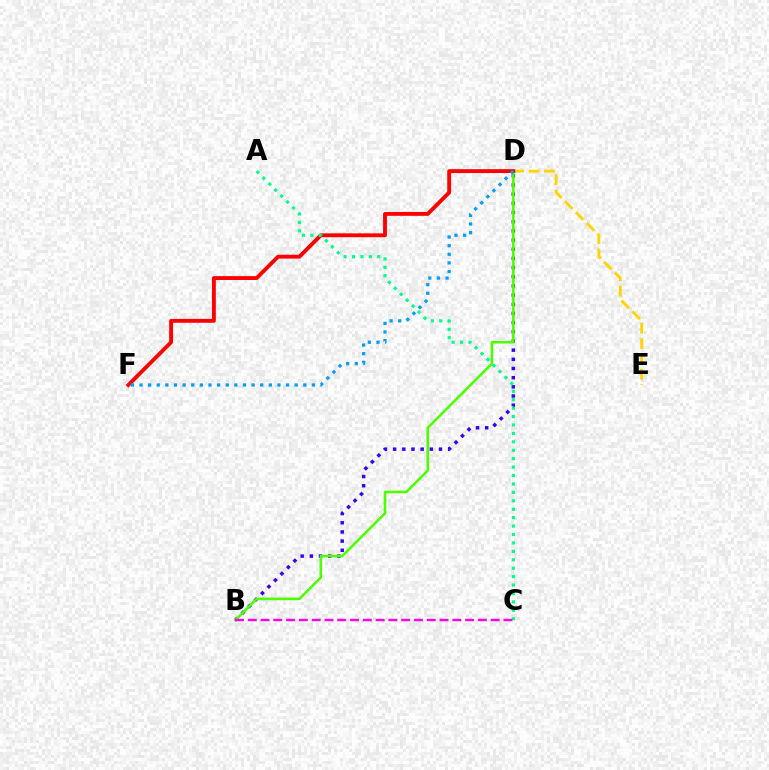{('D', 'E'): [{'color': '#ffd500', 'line_style': 'dashed', 'thickness': 2.08}], ('B', 'D'): [{'color': '#3700ff', 'line_style': 'dotted', 'thickness': 2.49}, {'color': '#4fff00', 'line_style': 'solid', 'thickness': 1.86}], ('D', 'F'): [{'color': '#ff0000', 'line_style': 'solid', 'thickness': 2.79}, {'color': '#009eff', 'line_style': 'dotted', 'thickness': 2.34}], ('A', 'C'): [{'color': '#00ff86', 'line_style': 'dotted', 'thickness': 2.29}], ('B', 'C'): [{'color': '#ff00ed', 'line_style': 'dashed', 'thickness': 1.74}]}